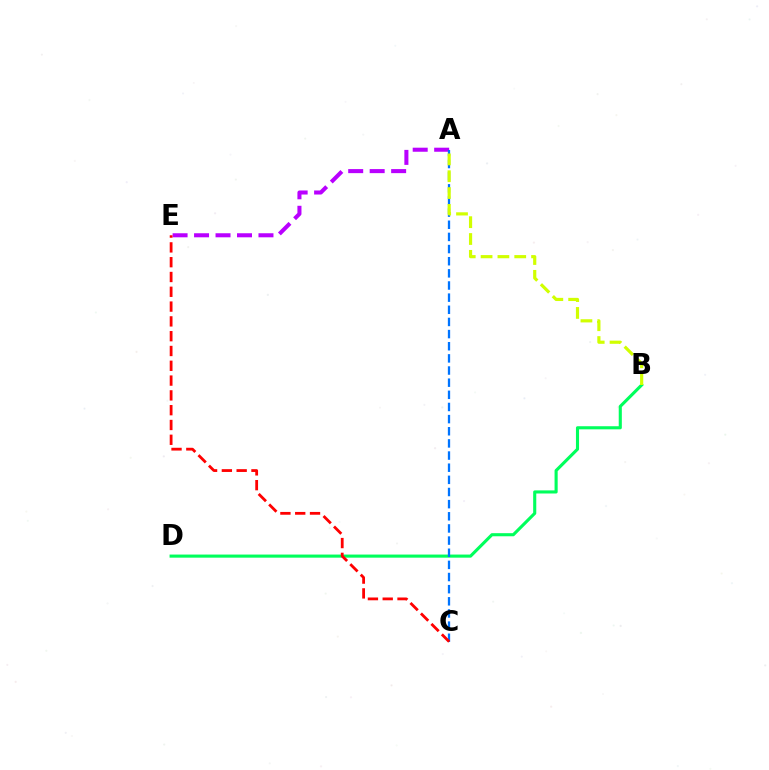{('A', 'E'): [{'color': '#b900ff', 'line_style': 'dashed', 'thickness': 2.92}], ('B', 'D'): [{'color': '#00ff5c', 'line_style': 'solid', 'thickness': 2.24}], ('A', 'C'): [{'color': '#0074ff', 'line_style': 'dashed', 'thickness': 1.65}], ('C', 'E'): [{'color': '#ff0000', 'line_style': 'dashed', 'thickness': 2.01}], ('A', 'B'): [{'color': '#d1ff00', 'line_style': 'dashed', 'thickness': 2.29}]}